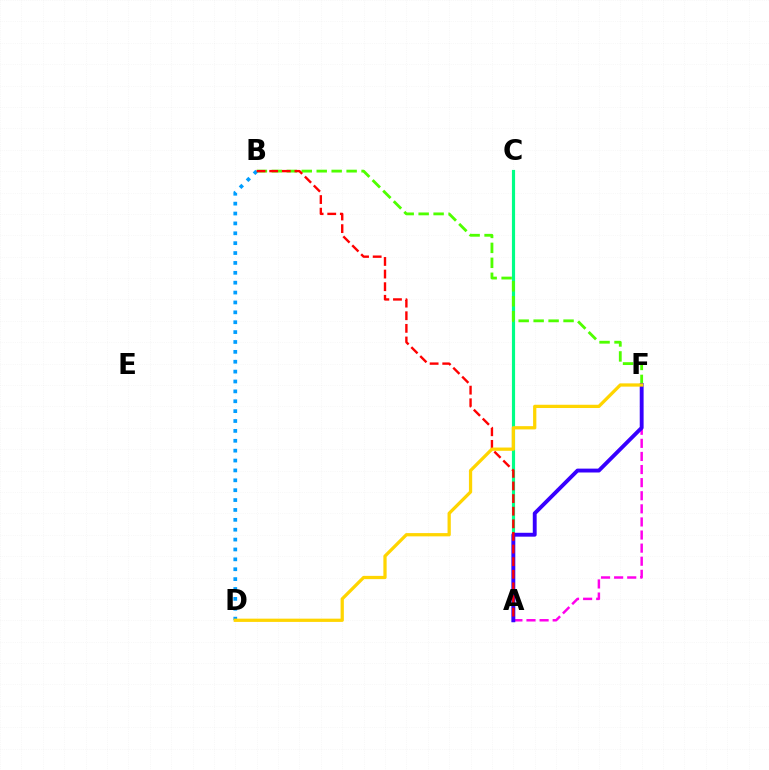{('A', 'C'): [{'color': '#00ff86', 'line_style': 'solid', 'thickness': 2.28}], ('B', 'F'): [{'color': '#4fff00', 'line_style': 'dashed', 'thickness': 2.03}], ('A', 'F'): [{'color': '#ff00ed', 'line_style': 'dashed', 'thickness': 1.78}, {'color': '#3700ff', 'line_style': 'solid', 'thickness': 2.79}], ('B', 'D'): [{'color': '#009eff', 'line_style': 'dotted', 'thickness': 2.68}], ('A', 'B'): [{'color': '#ff0000', 'line_style': 'dashed', 'thickness': 1.71}], ('D', 'F'): [{'color': '#ffd500', 'line_style': 'solid', 'thickness': 2.35}]}